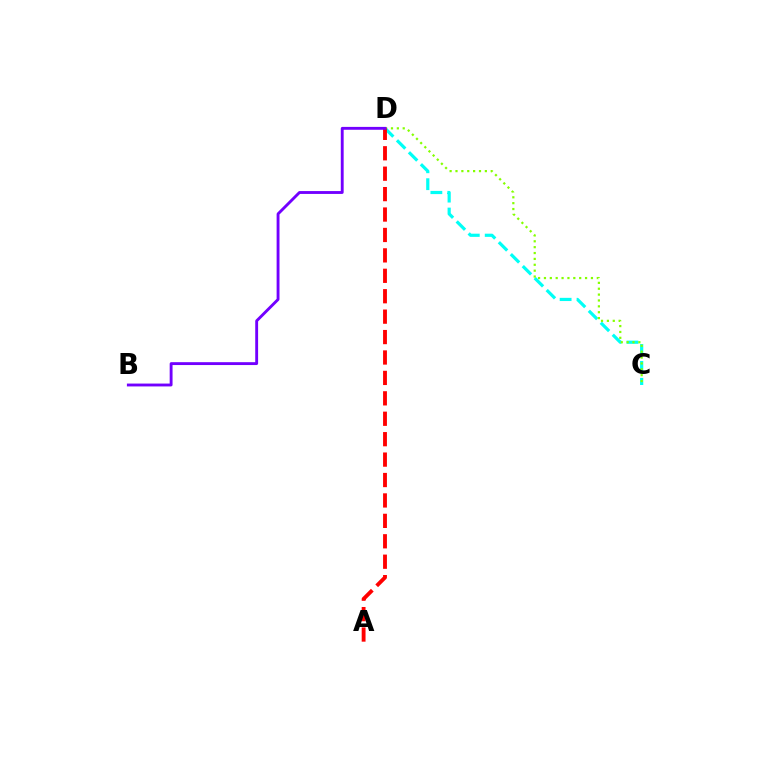{('C', 'D'): [{'color': '#00fff6', 'line_style': 'dashed', 'thickness': 2.3}, {'color': '#84ff00', 'line_style': 'dotted', 'thickness': 1.6}], ('A', 'D'): [{'color': '#ff0000', 'line_style': 'dashed', 'thickness': 2.77}], ('B', 'D'): [{'color': '#7200ff', 'line_style': 'solid', 'thickness': 2.07}]}